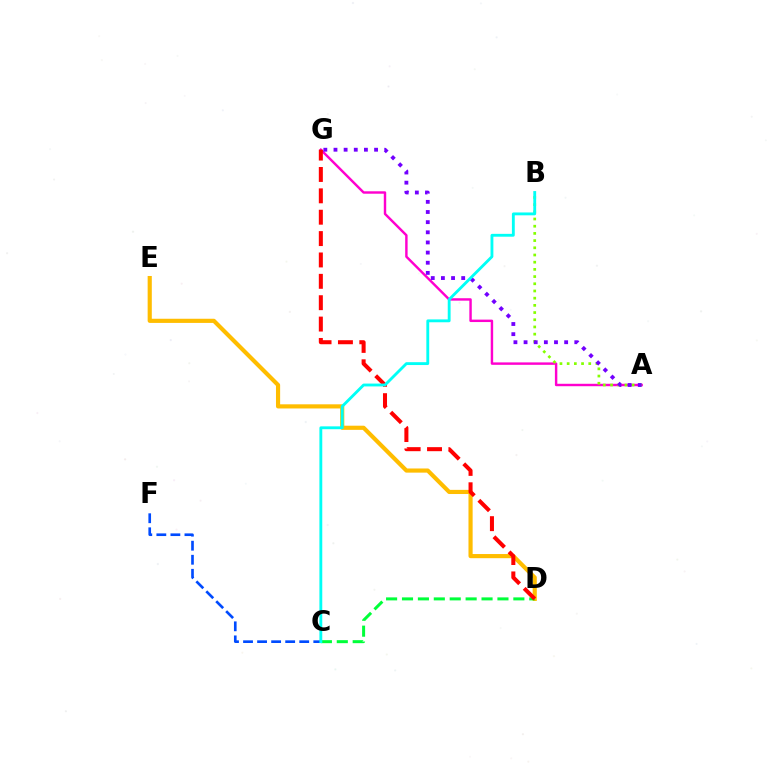{('C', 'F'): [{'color': '#004bff', 'line_style': 'dashed', 'thickness': 1.91}], ('D', 'E'): [{'color': '#ffbd00', 'line_style': 'solid', 'thickness': 2.99}], ('A', 'G'): [{'color': '#ff00cf', 'line_style': 'solid', 'thickness': 1.75}, {'color': '#7200ff', 'line_style': 'dotted', 'thickness': 2.76}], ('A', 'B'): [{'color': '#84ff00', 'line_style': 'dotted', 'thickness': 1.96}], ('C', 'D'): [{'color': '#00ff39', 'line_style': 'dashed', 'thickness': 2.16}], ('D', 'G'): [{'color': '#ff0000', 'line_style': 'dashed', 'thickness': 2.9}], ('B', 'C'): [{'color': '#00fff6', 'line_style': 'solid', 'thickness': 2.05}]}